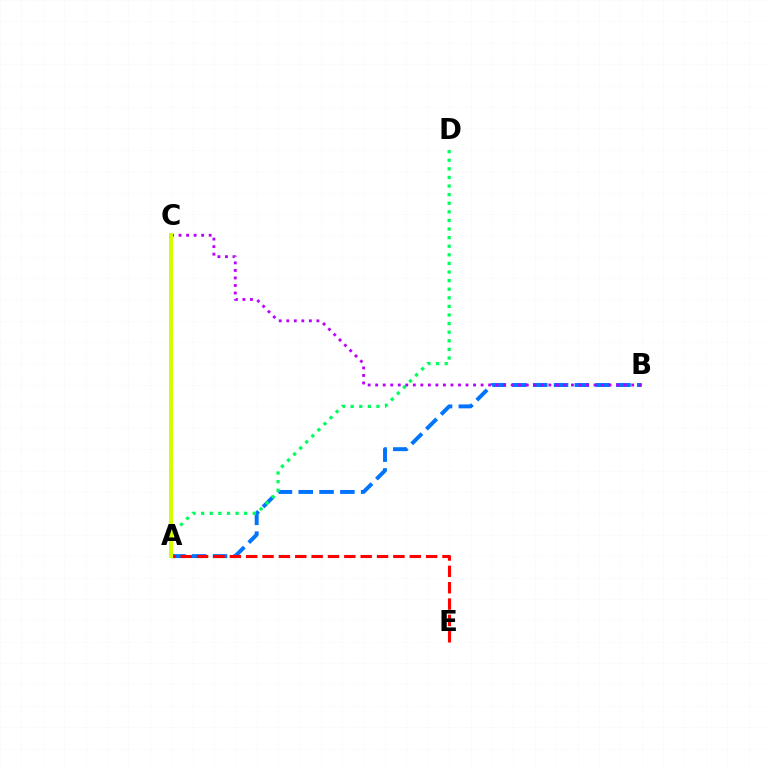{('A', 'B'): [{'color': '#0074ff', 'line_style': 'dashed', 'thickness': 2.83}], ('A', 'D'): [{'color': '#00ff5c', 'line_style': 'dotted', 'thickness': 2.34}], ('A', 'E'): [{'color': '#ff0000', 'line_style': 'dashed', 'thickness': 2.22}], ('B', 'C'): [{'color': '#b900ff', 'line_style': 'dotted', 'thickness': 2.05}], ('A', 'C'): [{'color': '#d1ff00', 'line_style': 'solid', 'thickness': 2.91}]}